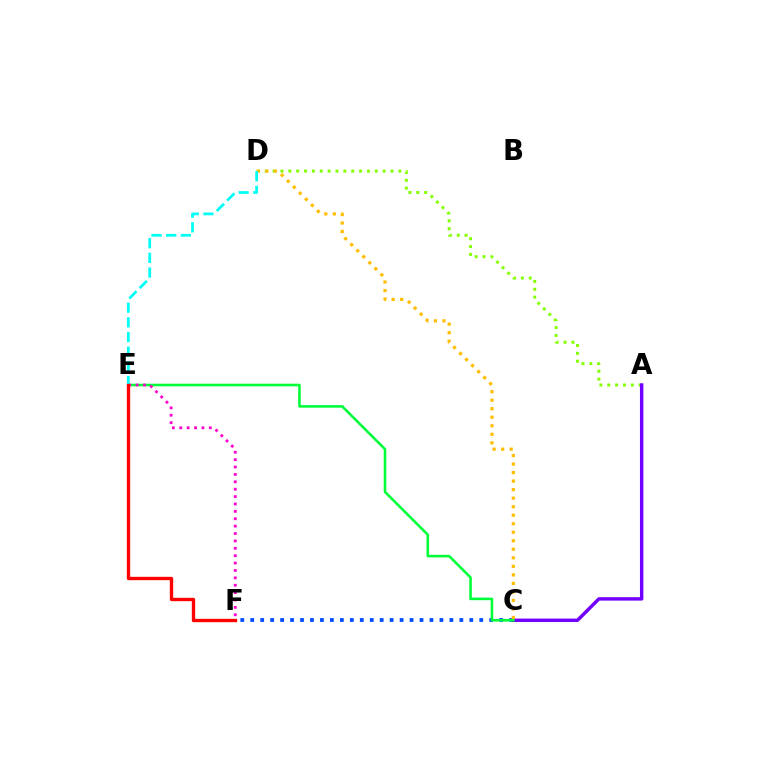{('A', 'D'): [{'color': '#84ff00', 'line_style': 'dotted', 'thickness': 2.14}], ('C', 'F'): [{'color': '#004bff', 'line_style': 'dotted', 'thickness': 2.71}], ('A', 'C'): [{'color': '#7200ff', 'line_style': 'solid', 'thickness': 2.47}], ('C', 'E'): [{'color': '#00ff39', 'line_style': 'solid', 'thickness': 1.85}], ('C', 'D'): [{'color': '#ffbd00', 'line_style': 'dotted', 'thickness': 2.32}], ('E', 'F'): [{'color': '#ff00cf', 'line_style': 'dotted', 'thickness': 2.01}, {'color': '#ff0000', 'line_style': 'solid', 'thickness': 2.41}], ('D', 'E'): [{'color': '#00fff6', 'line_style': 'dashed', 'thickness': 1.99}]}